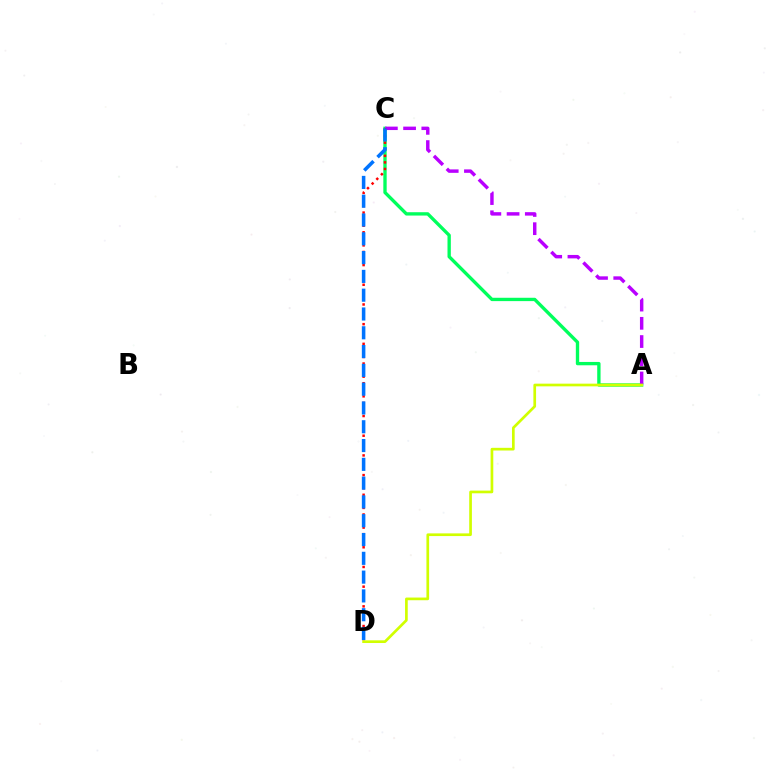{('A', 'C'): [{'color': '#00ff5c', 'line_style': 'solid', 'thickness': 2.41}, {'color': '#b900ff', 'line_style': 'dashed', 'thickness': 2.48}], ('C', 'D'): [{'color': '#ff0000', 'line_style': 'dotted', 'thickness': 1.78}, {'color': '#0074ff', 'line_style': 'dashed', 'thickness': 2.55}], ('A', 'D'): [{'color': '#d1ff00', 'line_style': 'solid', 'thickness': 1.93}]}